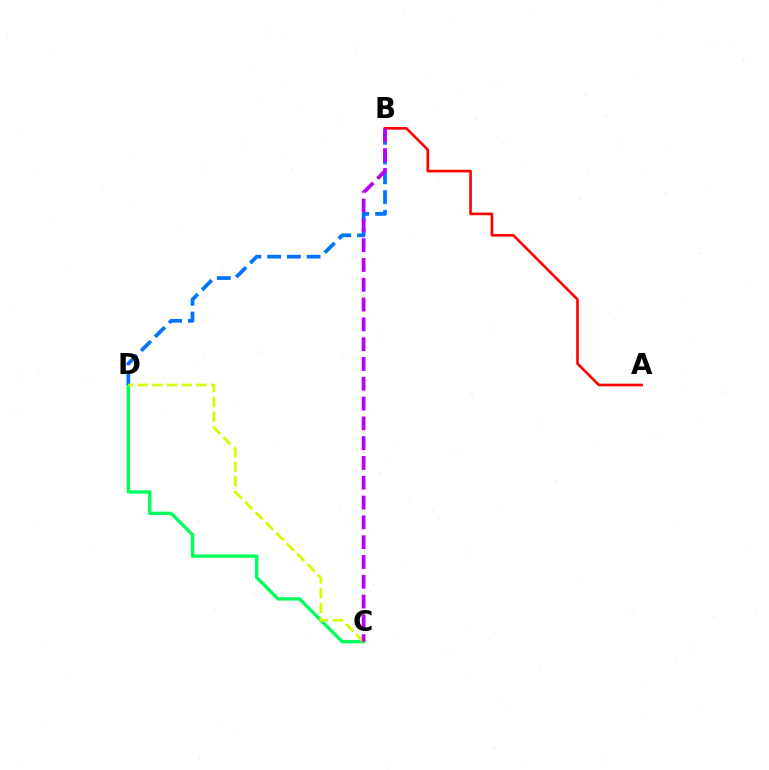{('C', 'D'): [{'color': '#00ff5c', 'line_style': 'solid', 'thickness': 2.43}, {'color': '#d1ff00', 'line_style': 'dashed', 'thickness': 2.0}], ('A', 'B'): [{'color': '#ff0000', 'line_style': 'solid', 'thickness': 1.9}], ('B', 'D'): [{'color': '#0074ff', 'line_style': 'dashed', 'thickness': 2.68}], ('B', 'C'): [{'color': '#b900ff', 'line_style': 'dashed', 'thickness': 2.69}]}